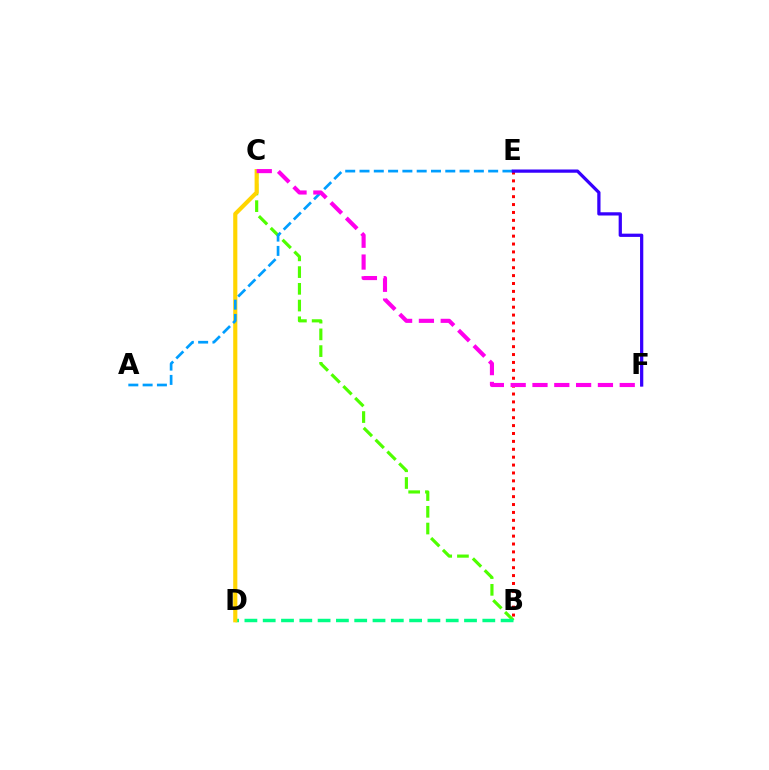{('B', 'E'): [{'color': '#ff0000', 'line_style': 'dotted', 'thickness': 2.14}], ('B', 'C'): [{'color': '#4fff00', 'line_style': 'dashed', 'thickness': 2.27}], ('B', 'D'): [{'color': '#00ff86', 'line_style': 'dashed', 'thickness': 2.49}], ('C', 'D'): [{'color': '#ffd500', 'line_style': 'solid', 'thickness': 2.98}], ('A', 'E'): [{'color': '#009eff', 'line_style': 'dashed', 'thickness': 1.94}], ('C', 'F'): [{'color': '#ff00ed', 'line_style': 'dashed', 'thickness': 2.96}], ('E', 'F'): [{'color': '#3700ff', 'line_style': 'solid', 'thickness': 2.34}]}